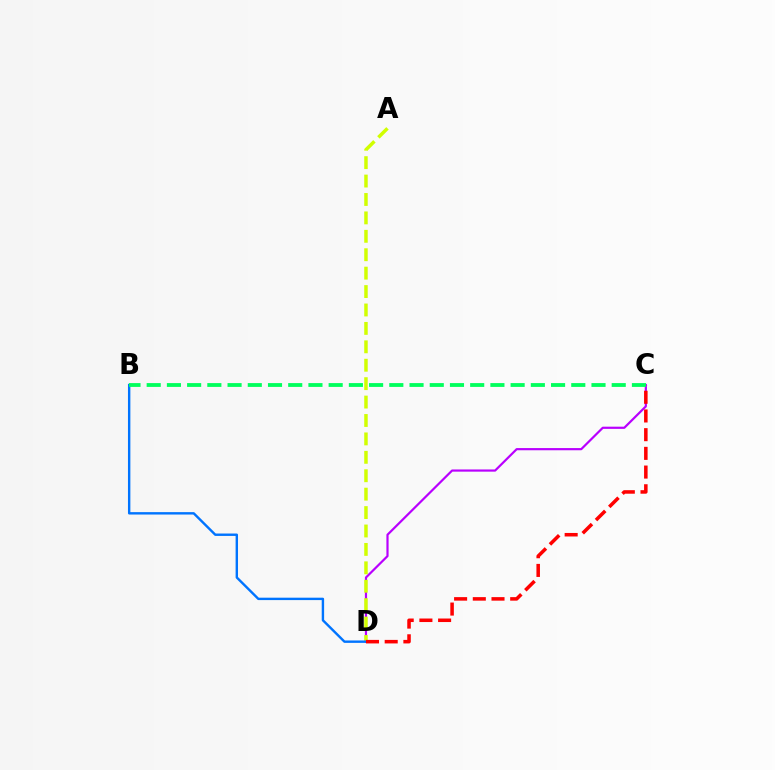{('C', 'D'): [{'color': '#b900ff', 'line_style': 'solid', 'thickness': 1.58}, {'color': '#ff0000', 'line_style': 'dashed', 'thickness': 2.54}], ('A', 'D'): [{'color': '#d1ff00', 'line_style': 'dashed', 'thickness': 2.5}], ('B', 'D'): [{'color': '#0074ff', 'line_style': 'solid', 'thickness': 1.73}], ('B', 'C'): [{'color': '#00ff5c', 'line_style': 'dashed', 'thickness': 2.75}]}